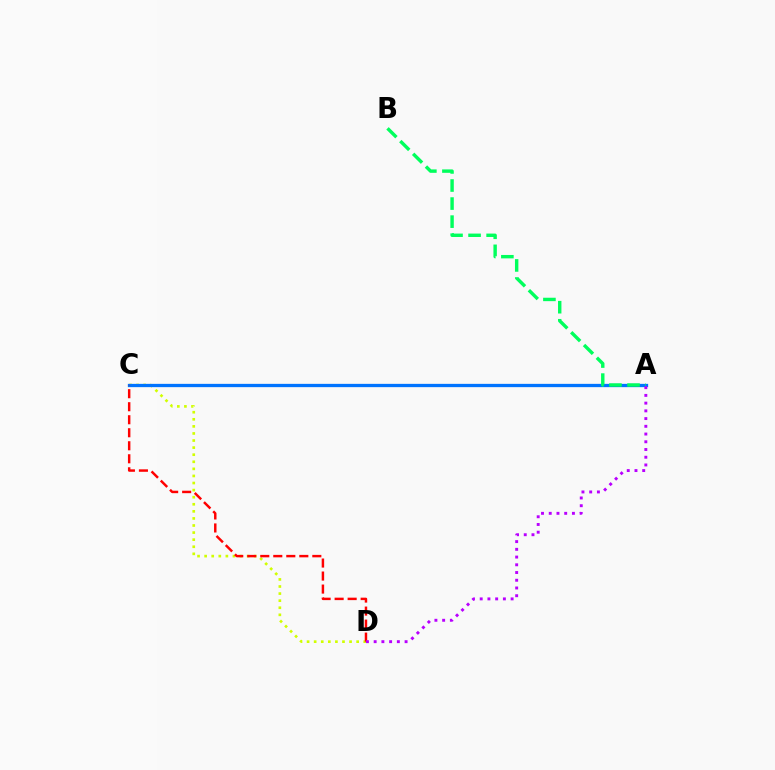{('C', 'D'): [{'color': '#d1ff00', 'line_style': 'dotted', 'thickness': 1.92}, {'color': '#ff0000', 'line_style': 'dashed', 'thickness': 1.77}], ('A', 'C'): [{'color': '#0074ff', 'line_style': 'solid', 'thickness': 2.37}], ('A', 'B'): [{'color': '#00ff5c', 'line_style': 'dashed', 'thickness': 2.45}], ('A', 'D'): [{'color': '#b900ff', 'line_style': 'dotted', 'thickness': 2.1}]}